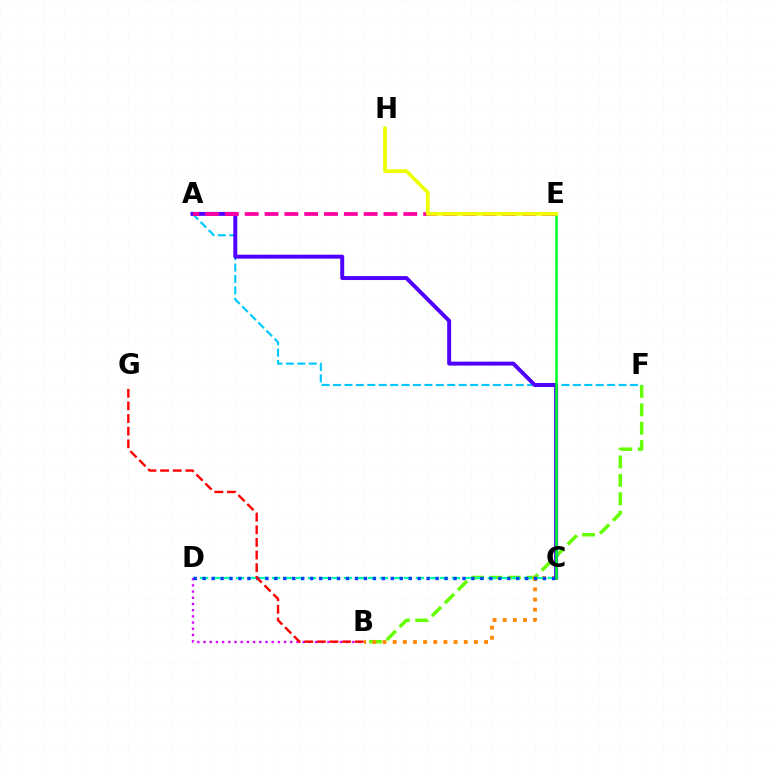{('B', 'F'): [{'color': '#66ff00', 'line_style': 'dashed', 'thickness': 2.5}], ('A', 'F'): [{'color': '#00c7ff', 'line_style': 'dashed', 'thickness': 1.55}], ('B', 'C'): [{'color': '#ff8800', 'line_style': 'dotted', 'thickness': 2.76}], ('C', 'D'): [{'color': '#00ffaf', 'line_style': 'dashed', 'thickness': 1.63}, {'color': '#003fff', 'line_style': 'dotted', 'thickness': 2.43}], ('A', 'C'): [{'color': '#4f00ff', 'line_style': 'solid', 'thickness': 2.84}], ('B', 'D'): [{'color': '#d600ff', 'line_style': 'dotted', 'thickness': 1.68}], ('A', 'E'): [{'color': '#ff00a0', 'line_style': 'dashed', 'thickness': 2.69}], ('C', 'E'): [{'color': '#00ff27', 'line_style': 'solid', 'thickness': 1.81}], ('E', 'H'): [{'color': '#eeff00', 'line_style': 'solid', 'thickness': 2.63}], ('B', 'G'): [{'color': '#ff0000', 'line_style': 'dashed', 'thickness': 1.72}]}